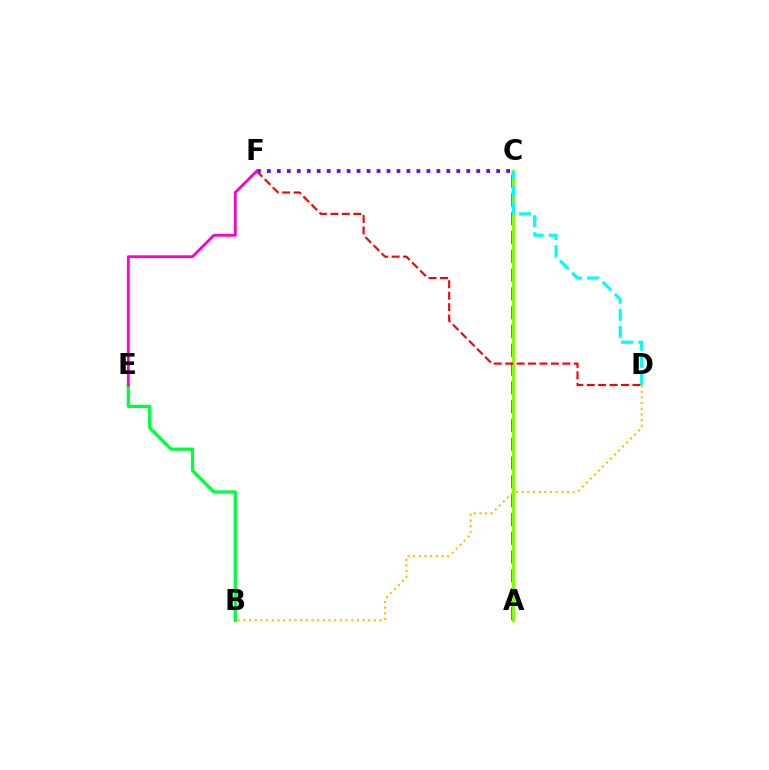{('C', 'F'): [{'color': '#7200ff', 'line_style': 'dotted', 'thickness': 2.71}], ('A', 'C'): [{'color': '#004bff', 'line_style': 'dashed', 'thickness': 2.55}, {'color': '#84ff00', 'line_style': 'solid', 'thickness': 2.38}], ('C', 'D'): [{'color': '#00fff6', 'line_style': 'dashed', 'thickness': 2.33}], ('D', 'F'): [{'color': '#ff0000', 'line_style': 'dashed', 'thickness': 1.55}], ('B', 'E'): [{'color': '#00ff39', 'line_style': 'solid', 'thickness': 2.34}], ('B', 'D'): [{'color': '#ffbd00', 'line_style': 'dotted', 'thickness': 1.54}], ('E', 'F'): [{'color': '#ff00cf', 'line_style': 'solid', 'thickness': 2.04}]}